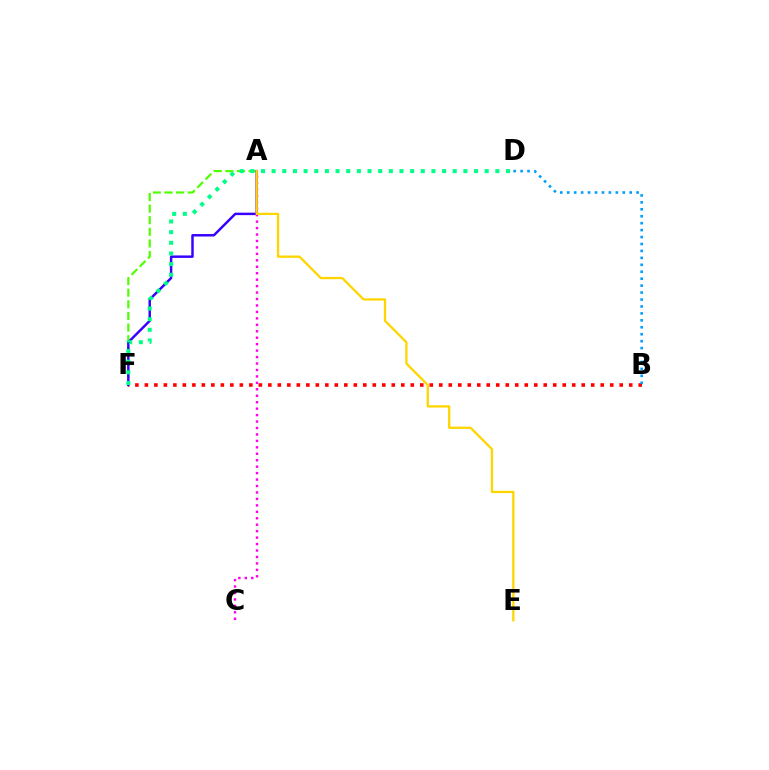{('B', 'F'): [{'color': '#ff0000', 'line_style': 'dotted', 'thickness': 2.58}], ('B', 'D'): [{'color': '#009eff', 'line_style': 'dotted', 'thickness': 1.89}], ('A', 'F'): [{'color': '#4fff00', 'line_style': 'dashed', 'thickness': 1.58}, {'color': '#3700ff', 'line_style': 'solid', 'thickness': 1.77}], ('D', 'F'): [{'color': '#00ff86', 'line_style': 'dotted', 'thickness': 2.89}], ('A', 'C'): [{'color': '#ff00ed', 'line_style': 'dotted', 'thickness': 1.75}], ('A', 'E'): [{'color': '#ffd500', 'line_style': 'solid', 'thickness': 1.64}]}